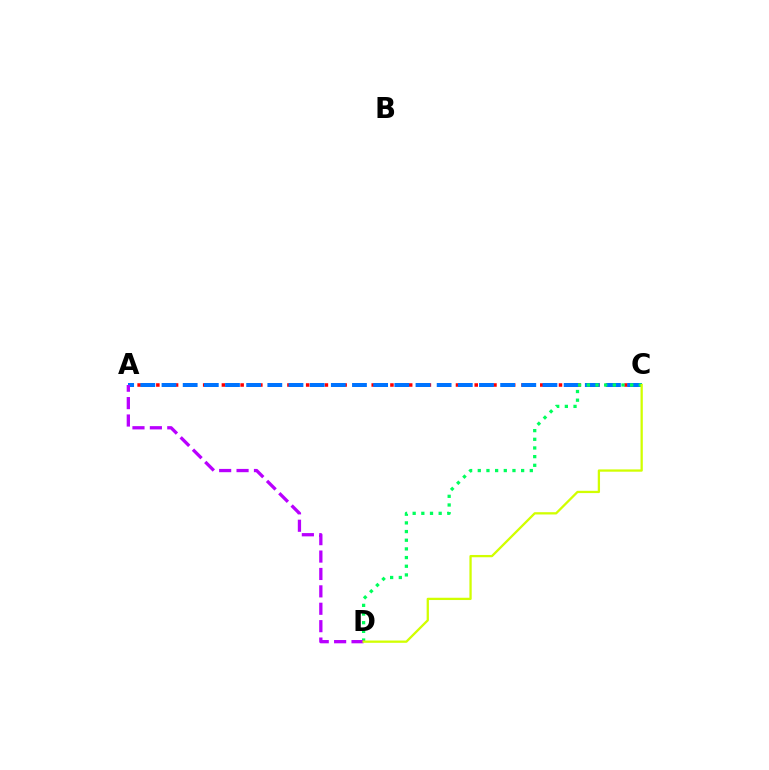{('A', 'C'): [{'color': '#ff0000', 'line_style': 'dotted', 'thickness': 2.54}, {'color': '#0074ff', 'line_style': 'dashed', 'thickness': 2.88}], ('C', 'D'): [{'color': '#00ff5c', 'line_style': 'dotted', 'thickness': 2.36}, {'color': '#d1ff00', 'line_style': 'solid', 'thickness': 1.65}], ('A', 'D'): [{'color': '#b900ff', 'line_style': 'dashed', 'thickness': 2.36}]}